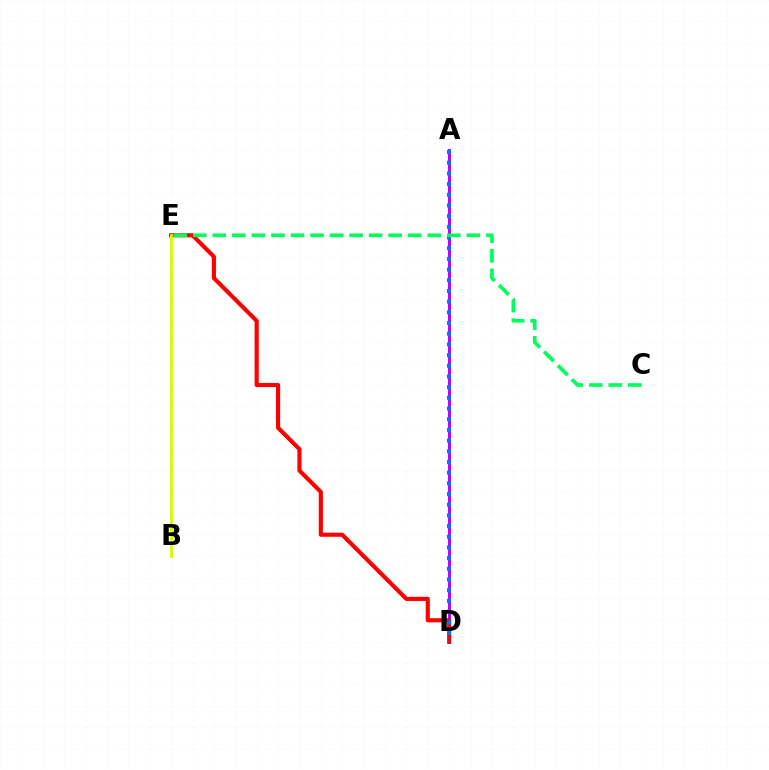{('A', 'D'): [{'color': '#b900ff', 'line_style': 'solid', 'thickness': 2.11}, {'color': '#0074ff', 'line_style': 'dotted', 'thickness': 2.9}], ('D', 'E'): [{'color': '#ff0000', 'line_style': 'solid', 'thickness': 2.98}], ('B', 'E'): [{'color': '#d1ff00', 'line_style': 'solid', 'thickness': 2.0}], ('C', 'E'): [{'color': '#00ff5c', 'line_style': 'dashed', 'thickness': 2.65}]}